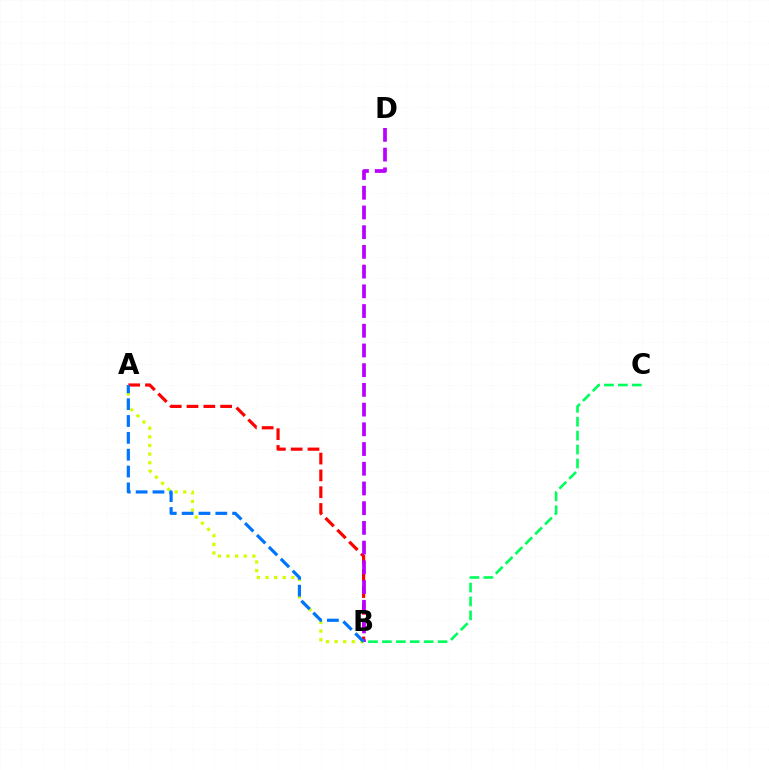{('A', 'B'): [{'color': '#ff0000', 'line_style': 'dashed', 'thickness': 2.28}, {'color': '#d1ff00', 'line_style': 'dotted', 'thickness': 2.34}, {'color': '#0074ff', 'line_style': 'dashed', 'thickness': 2.29}], ('B', 'D'): [{'color': '#b900ff', 'line_style': 'dashed', 'thickness': 2.68}], ('B', 'C'): [{'color': '#00ff5c', 'line_style': 'dashed', 'thickness': 1.89}]}